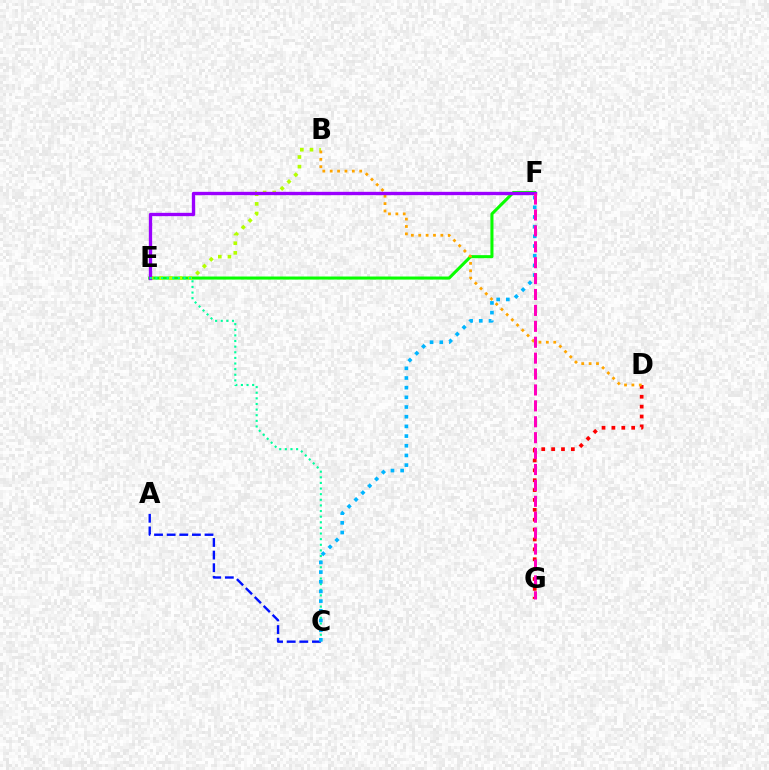{('D', 'G'): [{'color': '#ff0000', 'line_style': 'dotted', 'thickness': 2.68}], ('E', 'F'): [{'color': '#08ff00', 'line_style': 'solid', 'thickness': 2.2}, {'color': '#9b00ff', 'line_style': 'solid', 'thickness': 2.4}], ('B', 'E'): [{'color': '#b3ff00', 'line_style': 'dotted', 'thickness': 2.62}], ('B', 'D'): [{'color': '#ffa500', 'line_style': 'dotted', 'thickness': 2.0}], ('C', 'E'): [{'color': '#00ff9d', 'line_style': 'dotted', 'thickness': 1.53}], ('A', 'C'): [{'color': '#0010ff', 'line_style': 'dashed', 'thickness': 1.71}], ('C', 'F'): [{'color': '#00b5ff', 'line_style': 'dotted', 'thickness': 2.63}], ('F', 'G'): [{'color': '#ff00bd', 'line_style': 'dashed', 'thickness': 2.16}]}